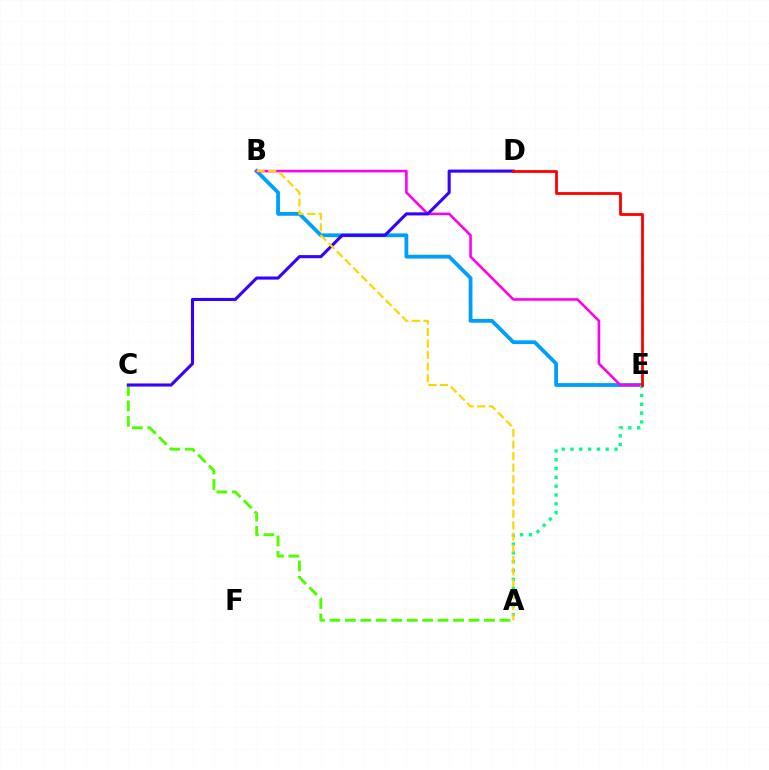{('B', 'E'): [{'color': '#009eff', 'line_style': 'solid', 'thickness': 2.73}, {'color': '#ff00ed', 'line_style': 'solid', 'thickness': 1.86}], ('A', 'E'): [{'color': '#00ff86', 'line_style': 'dotted', 'thickness': 2.39}], ('A', 'C'): [{'color': '#4fff00', 'line_style': 'dashed', 'thickness': 2.1}], ('C', 'D'): [{'color': '#3700ff', 'line_style': 'solid', 'thickness': 2.22}], ('D', 'E'): [{'color': '#ff0000', 'line_style': 'solid', 'thickness': 2.01}], ('A', 'B'): [{'color': '#ffd500', 'line_style': 'dashed', 'thickness': 1.57}]}